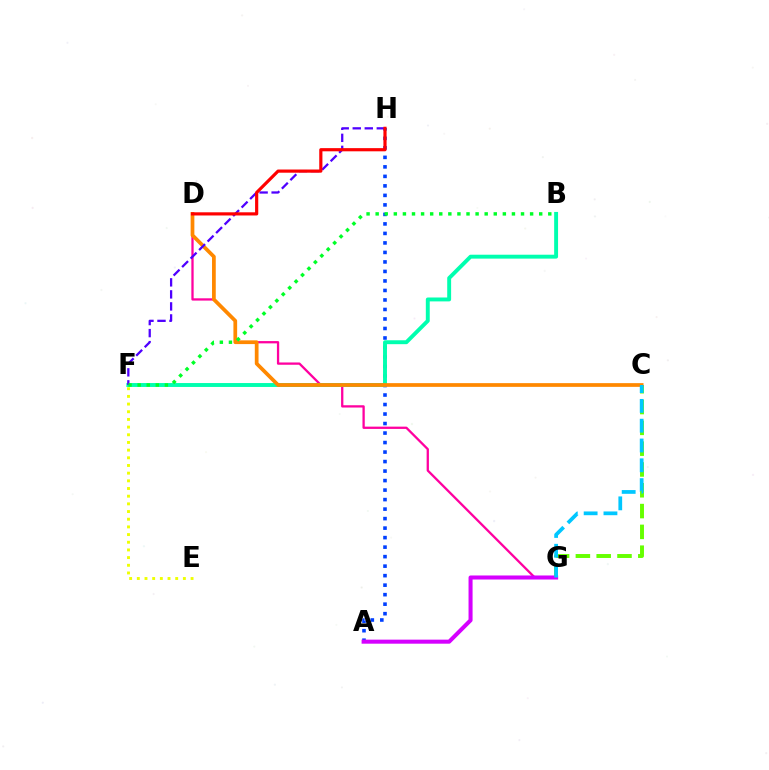{('C', 'G'): [{'color': '#66ff00', 'line_style': 'dashed', 'thickness': 2.83}, {'color': '#00c7ff', 'line_style': 'dashed', 'thickness': 2.69}], ('D', 'G'): [{'color': '#ff00a0', 'line_style': 'solid', 'thickness': 1.65}], ('A', 'H'): [{'color': '#003fff', 'line_style': 'dotted', 'thickness': 2.58}], ('B', 'F'): [{'color': '#00ffaf', 'line_style': 'solid', 'thickness': 2.81}, {'color': '#00ff27', 'line_style': 'dotted', 'thickness': 2.47}], ('A', 'G'): [{'color': '#d600ff', 'line_style': 'solid', 'thickness': 2.91}], ('C', 'D'): [{'color': '#ff8800', 'line_style': 'solid', 'thickness': 2.68}], ('F', 'H'): [{'color': '#4f00ff', 'line_style': 'dashed', 'thickness': 1.63}], ('E', 'F'): [{'color': '#eeff00', 'line_style': 'dotted', 'thickness': 2.09}], ('D', 'H'): [{'color': '#ff0000', 'line_style': 'solid', 'thickness': 2.29}]}